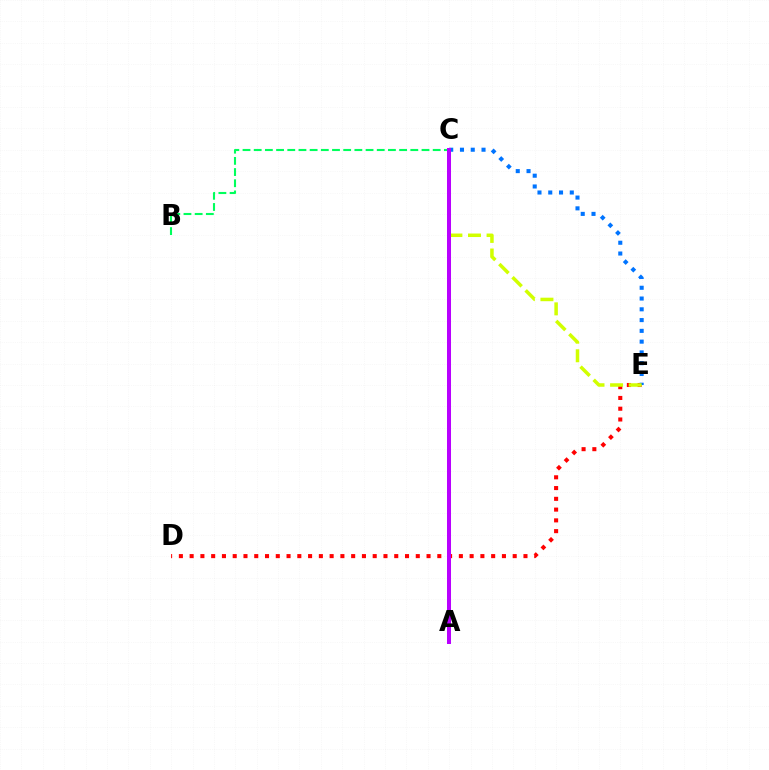{('B', 'C'): [{'color': '#00ff5c', 'line_style': 'dashed', 'thickness': 1.52}], ('D', 'E'): [{'color': '#ff0000', 'line_style': 'dotted', 'thickness': 2.93}], ('C', 'E'): [{'color': '#0074ff', 'line_style': 'dotted', 'thickness': 2.93}, {'color': '#d1ff00', 'line_style': 'dashed', 'thickness': 2.53}], ('A', 'C'): [{'color': '#b900ff', 'line_style': 'solid', 'thickness': 2.89}]}